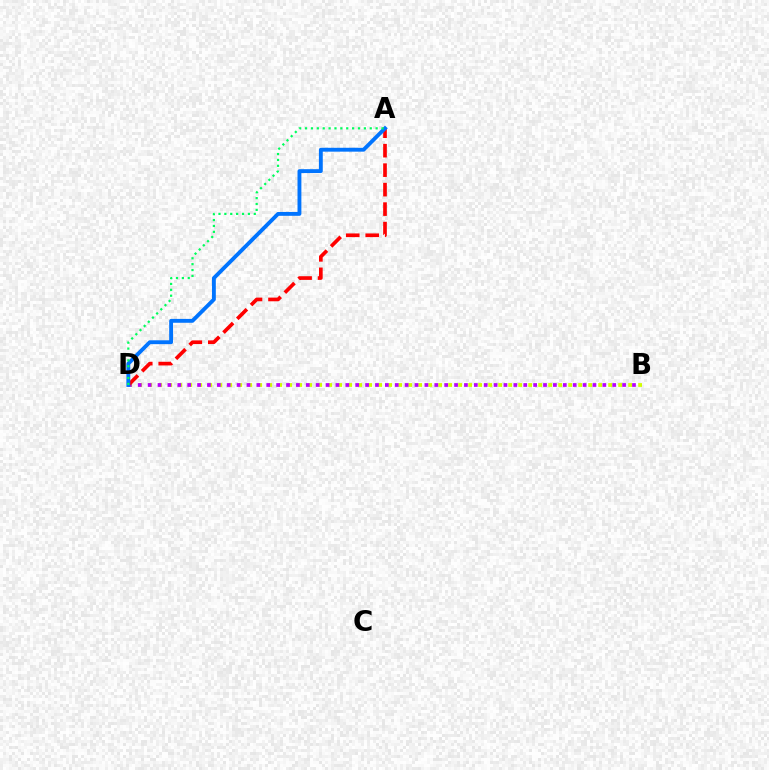{('B', 'D'): [{'color': '#d1ff00', 'line_style': 'dotted', 'thickness': 2.72}, {'color': '#b900ff', 'line_style': 'dotted', 'thickness': 2.69}], ('A', 'D'): [{'color': '#ff0000', 'line_style': 'dashed', 'thickness': 2.65}, {'color': '#0074ff', 'line_style': 'solid', 'thickness': 2.78}, {'color': '#00ff5c', 'line_style': 'dotted', 'thickness': 1.6}]}